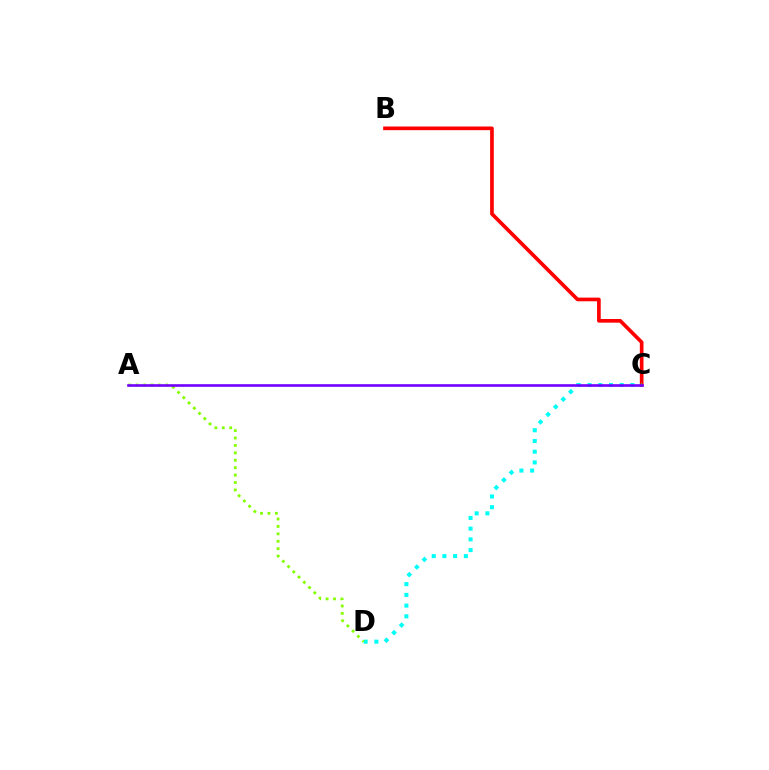{('B', 'C'): [{'color': '#ff0000', 'line_style': 'solid', 'thickness': 2.64}], ('C', 'D'): [{'color': '#00fff6', 'line_style': 'dotted', 'thickness': 2.91}], ('A', 'D'): [{'color': '#84ff00', 'line_style': 'dotted', 'thickness': 2.02}], ('A', 'C'): [{'color': '#7200ff', 'line_style': 'solid', 'thickness': 1.9}]}